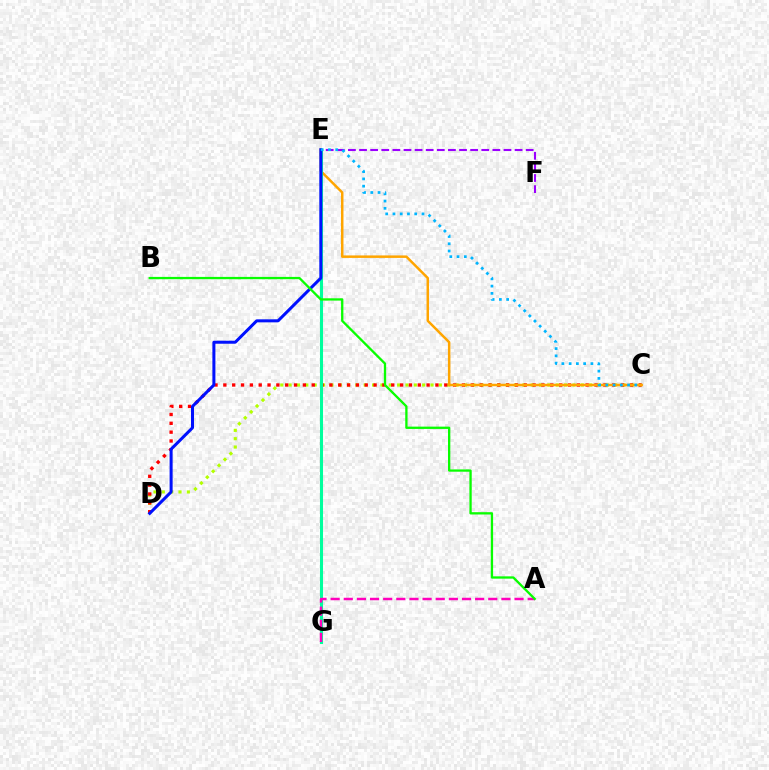{('C', 'D'): [{'color': '#b3ff00', 'line_style': 'dotted', 'thickness': 2.27}, {'color': '#ff0000', 'line_style': 'dotted', 'thickness': 2.4}], ('C', 'E'): [{'color': '#ffa500', 'line_style': 'solid', 'thickness': 1.79}, {'color': '#00b5ff', 'line_style': 'dotted', 'thickness': 1.97}], ('E', 'G'): [{'color': '#00ff9d', 'line_style': 'solid', 'thickness': 2.2}], ('E', 'F'): [{'color': '#9b00ff', 'line_style': 'dashed', 'thickness': 1.51}], ('D', 'E'): [{'color': '#0010ff', 'line_style': 'solid', 'thickness': 2.17}], ('A', 'G'): [{'color': '#ff00bd', 'line_style': 'dashed', 'thickness': 1.78}], ('A', 'B'): [{'color': '#08ff00', 'line_style': 'solid', 'thickness': 1.66}]}